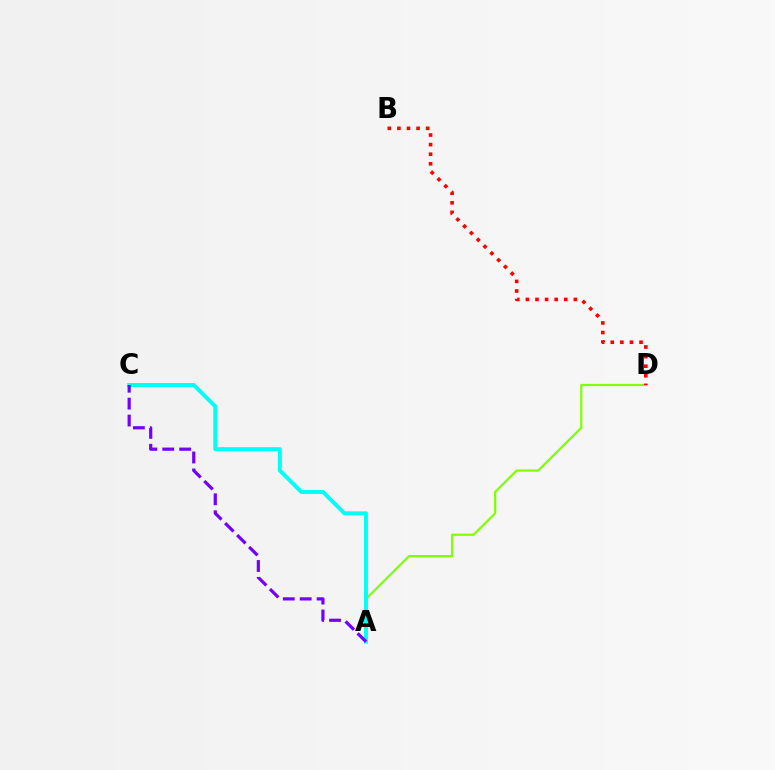{('A', 'D'): [{'color': '#84ff00', 'line_style': 'solid', 'thickness': 1.61}], ('A', 'C'): [{'color': '#00fff6', 'line_style': 'solid', 'thickness': 2.84}, {'color': '#7200ff', 'line_style': 'dashed', 'thickness': 2.3}], ('B', 'D'): [{'color': '#ff0000', 'line_style': 'dotted', 'thickness': 2.61}]}